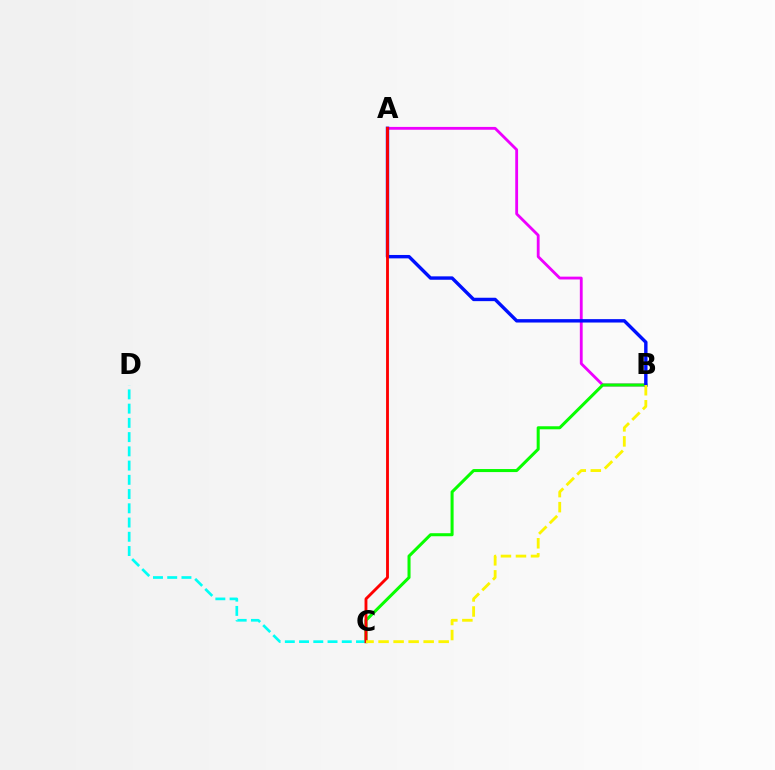{('A', 'B'): [{'color': '#ee00ff', 'line_style': 'solid', 'thickness': 2.04}, {'color': '#0010ff', 'line_style': 'solid', 'thickness': 2.45}], ('B', 'C'): [{'color': '#08ff00', 'line_style': 'solid', 'thickness': 2.19}, {'color': '#fcf500', 'line_style': 'dashed', 'thickness': 2.04}], ('C', 'D'): [{'color': '#00fff6', 'line_style': 'dashed', 'thickness': 1.93}], ('A', 'C'): [{'color': '#ff0000', 'line_style': 'solid', 'thickness': 2.06}]}